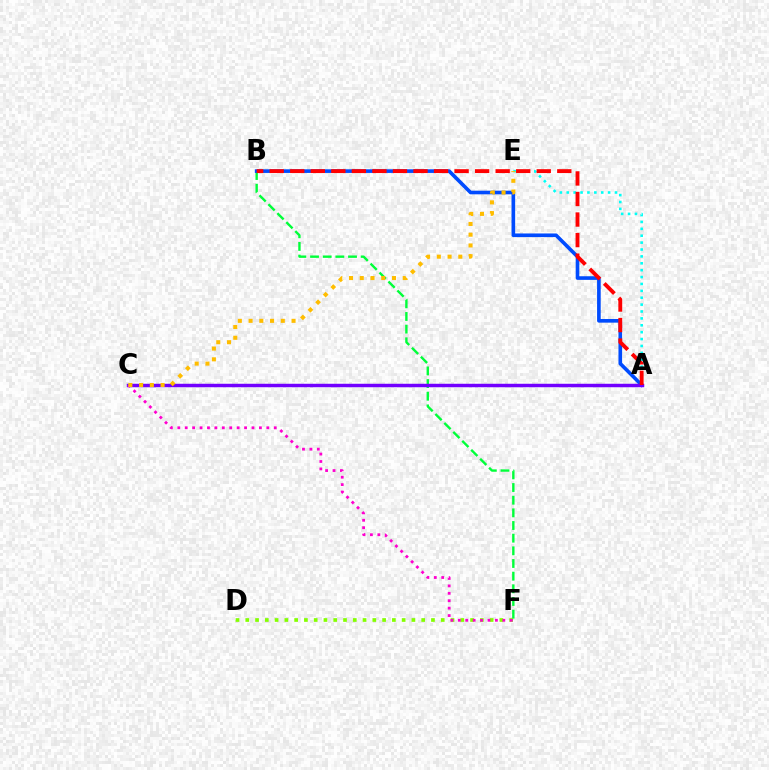{('D', 'F'): [{'color': '#84ff00', 'line_style': 'dotted', 'thickness': 2.66}], ('A', 'E'): [{'color': '#00fff6', 'line_style': 'dotted', 'thickness': 1.87}], ('B', 'F'): [{'color': '#00ff39', 'line_style': 'dashed', 'thickness': 1.72}], ('A', 'B'): [{'color': '#004bff', 'line_style': 'solid', 'thickness': 2.62}, {'color': '#ff0000', 'line_style': 'dashed', 'thickness': 2.79}], ('A', 'C'): [{'color': '#7200ff', 'line_style': 'solid', 'thickness': 2.49}], ('C', 'F'): [{'color': '#ff00cf', 'line_style': 'dotted', 'thickness': 2.02}], ('C', 'E'): [{'color': '#ffbd00', 'line_style': 'dotted', 'thickness': 2.92}]}